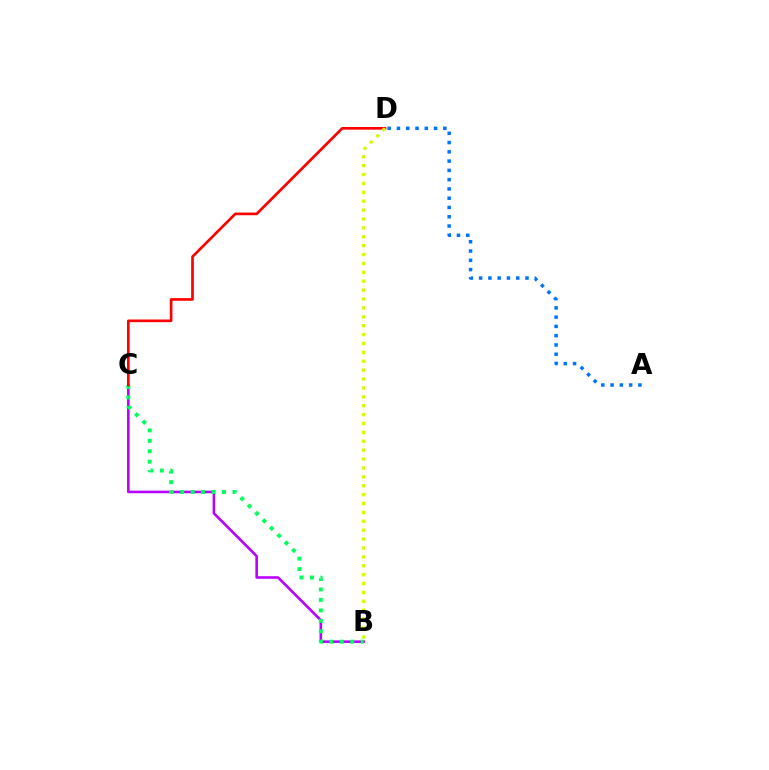{('B', 'C'): [{'color': '#b900ff', 'line_style': 'solid', 'thickness': 1.86}, {'color': '#00ff5c', 'line_style': 'dotted', 'thickness': 2.84}], ('A', 'D'): [{'color': '#0074ff', 'line_style': 'dotted', 'thickness': 2.52}], ('C', 'D'): [{'color': '#ff0000', 'line_style': 'solid', 'thickness': 1.92}], ('B', 'D'): [{'color': '#d1ff00', 'line_style': 'dotted', 'thickness': 2.42}]}